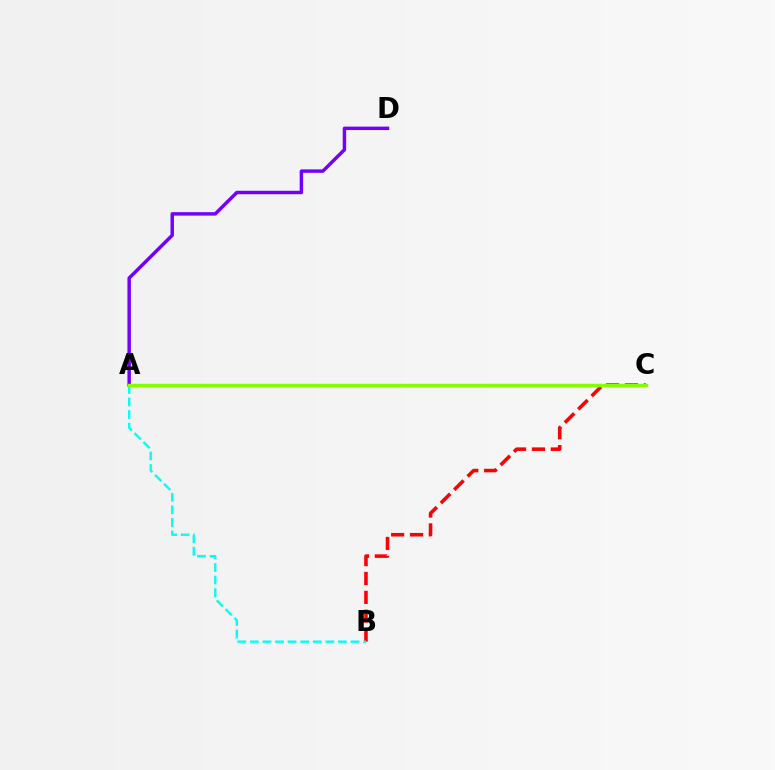{('A', 'D'): [{'color': '#7200ff', 'line_style': 'solid', 'thickness': 2.48}], ('B', 'C'): [{'color': '#ff0000', 'line_style': 'dashed', 'thickness': 2.56}], ('A', 'B'): [{'color': '#00fff6', 'line_style': 'dashed', 'thickness': 1.71}], ('A', 'C'): [{'color': '#84ff00', 'line_style': 'solid', 'thickness': 2.47}]}